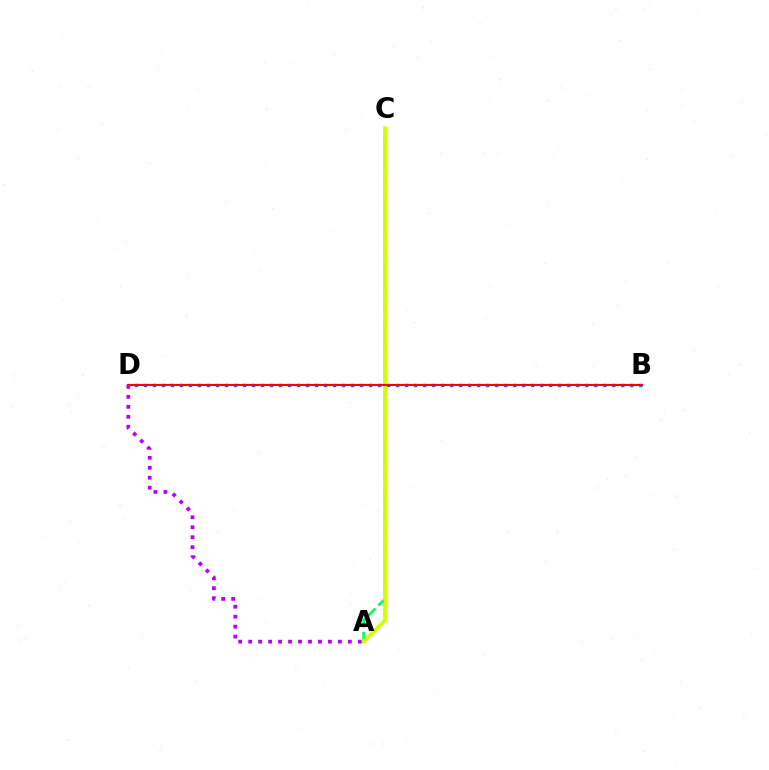{('A', 'C'): [{'color': '#00ff5c', 'line_style': 'dashed', 'thickness': 1.91}, {'color': '#d1ff00', 'line_style': 'solid', 'thickness': 2.73}], ('B', 'D'): [{'color': '#0074ff', 'line_style': 'dotted', 'thickness': 2.45}, {'color': '#ff0000', 'line_style': 'solid', 'thickness': 1.54}], ('A', 'D'): [{'color': '#b900ff', 'line_style': 'dotted', 'thickness': 2.71}]}